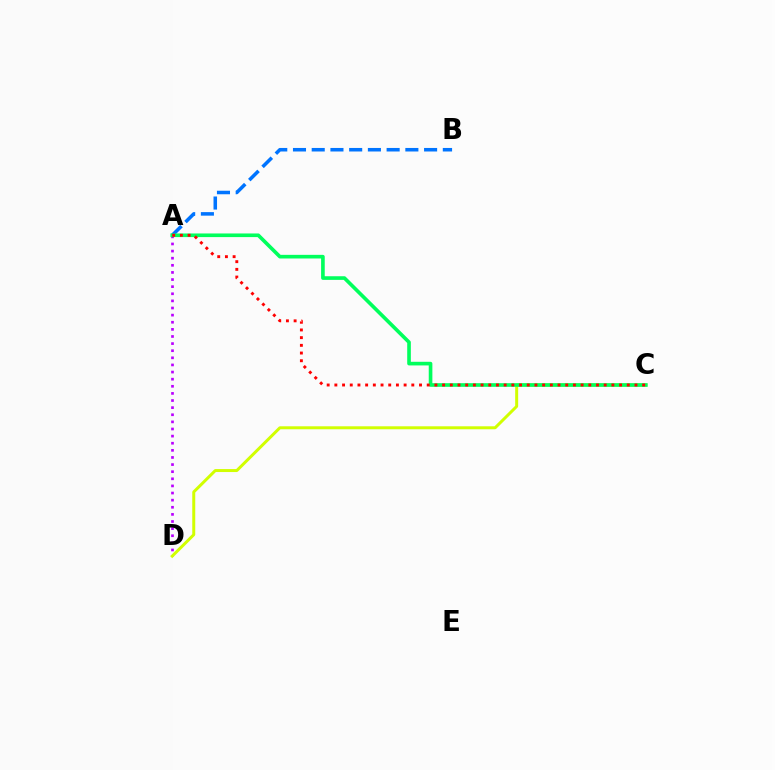{('A', 'B'): [{'color': '#0074ff', 'line_style': 'dashed', 'thickness': 2.54}], ('A', 'D'): [{'color': '#b900ff', 'line_style': 'dotted', 'thickness': 1.93}], ('C', 'D'): [{'color': '#d1ff00', 'line_style': 'solid', 'thickness': 2.14}], ('A', 'C'): [{'color': '#00ff5c', 'line_style': 'solid', 'thickness': 2.62}, {'color': '#ff0000', 'line_style': 'dotted', 'thickness': 2.09}]}